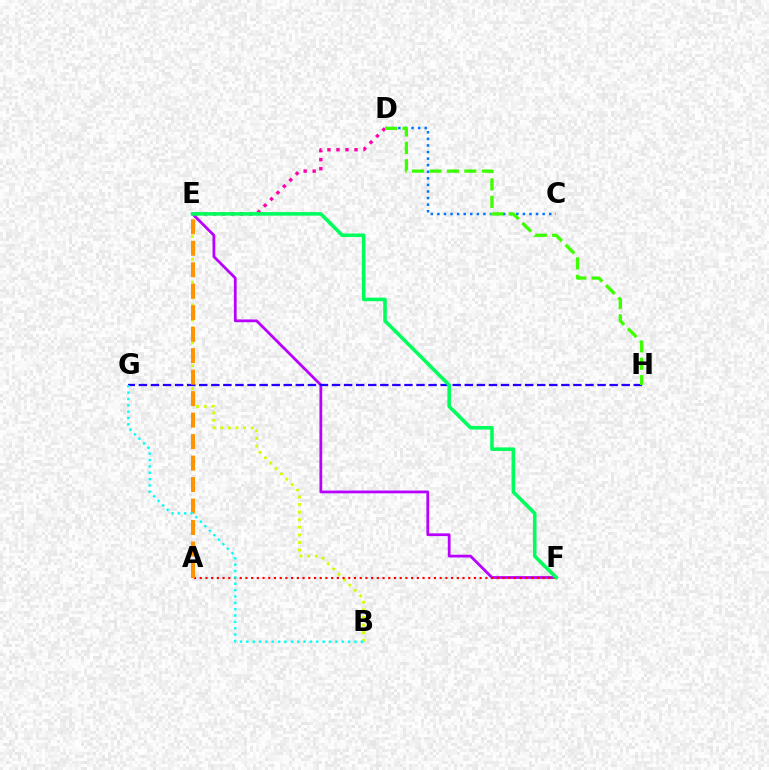{('C', 'D'): [{'color': '#0074ff', 'line_style': 'dotted', 'thickness': 1.79}], ('D', 'E'): [{'color': '#ff00ac', 'line_style': 'dotted', 'thickness': 2.45}], ('E', 'F'): [{'color': '#b900ff', 'line_style': 'solid', 'thickness': 1.99}, {'color': '#00ff5c', 'line_style': 'solid', 'thickness': 2.58}], ('B', 'E'): [{'color': '#d1ff00', 'line_style': 'dotted', 'thickness': 2.07}], ('G', 'H'): [{'color': '#2500ff', 'line_style': 'dashed', 'thickness': 1.64}], ('D', 'H'): [{'color': '#3dff00', 'line_style': 'dashed', 'thickness': 2.37}], ('A', 'F'): [{'color': '#ff0000', 'line_style': 'dotted', 'thickness': 1.55}], ('A', 'E'): [{'color': '#ff9400', 'line_style': 'dashed', 'thickness': 2.92}], ('B', 'G'): [{'color': '#00fff6', 'line_style': 'dotted', 'thickness': 1.73}]}